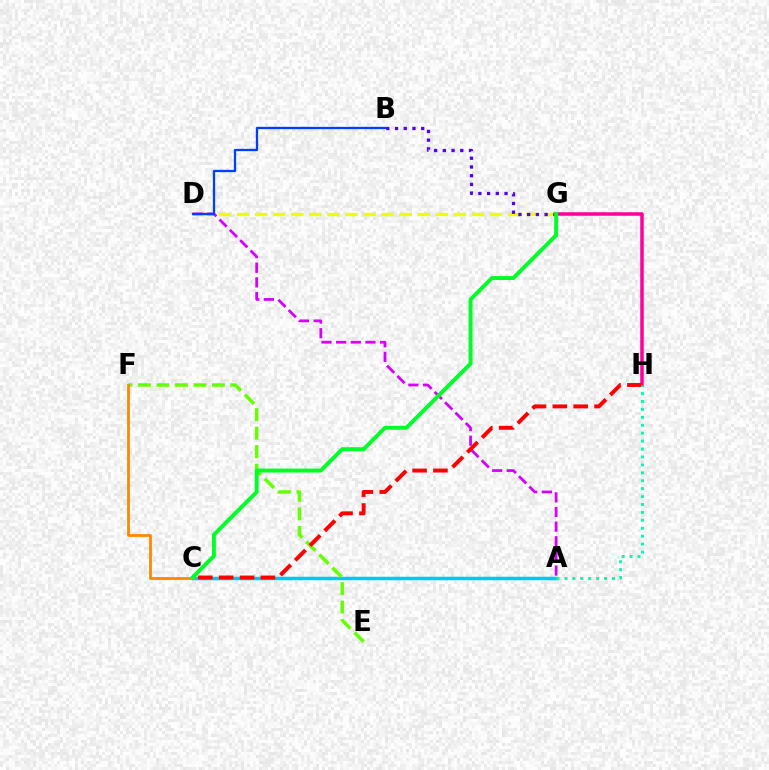{('A', 'C'): [{'color': '#00c7ff', 'line_style': 'solid', 'thickness': 2.52}], ('G', 'H'): [{'color': '#ff00a0', 'line_style': 'solid', 'thickness': 2.53}], ('E', 'F'): [{'color': '#66ff00', 'line_style': 'dashed', 'thickness': 2.51}], ('D', 'G'): [{'color': '#eeff00', 'line_style': 'dashed', 'thickness': 2.45}], ('A', 'D'): [{'color': '#d600ff', 'line_style': 'dashed', 'thickness': 1.99}], ('C', 'H'): [{'color': '#ff0000', 'line_style': 'dashed', 'thickness': 2.83}], ('A', 'H'): [{'color': '#00ffaf', 'line_style': 'dotted', 'thickness': 2.15}], ('B', 'D'): [{'color': '#003fff', 'line_style': 'solid', 'thickness': 1.66}], ('C', 'F'): [{'color': '#ff8800', 'line_style': 'solid', 'thickness': 2.02}], ('B', 'G'): [{'color': '#4f00ff', 'line_style': 'dotted', 'thickness': 2.37}], ('C', 'G'): [{'color': '#00ff27', 'line_style': 'solid', 'thickness': 2.83}]}